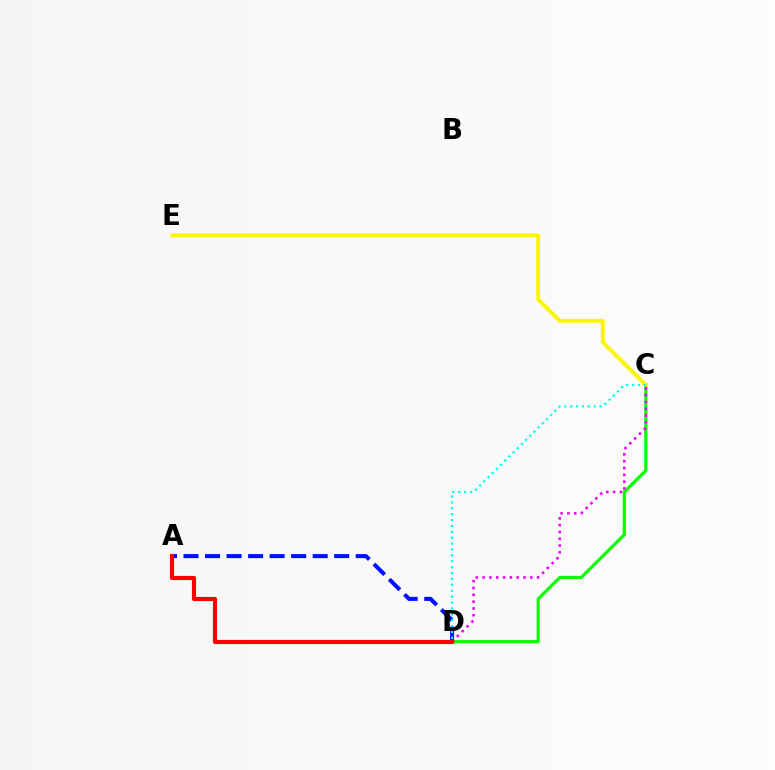{('C', 'D'): [{'color': '#08ff00', 'line_style': 'solid', 'thickness': 2.32}, {'color': '#00fff6', 'line_style': 'dotted', 'thickness': 1.6}, {'color': '#ee00ff', 'line_style': 'dotted', 'thickness': 1.85}], ('A', 'D'): [{'color': '#0010ff', 'line_style': 'dashed', 'thickness': 2.92}, {'color': '#ff0000', 'line_style': 'solid', 'thickness': 2.98}], ('C', 'E'): [{'color': '#fcf500', 'line_style': 'solid', 'thickness': 2.76}]}